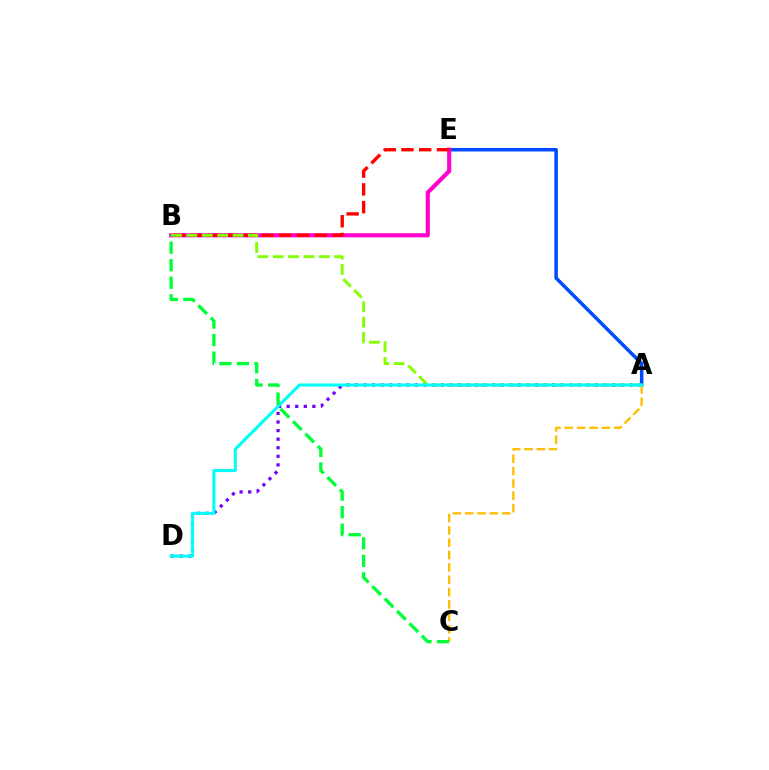{('A', 'E'): [{'color': '#004bff', 'line_style': 'solid', 'thickness': 2.52}], ('A', 'D'): [{'color': '#7200ff', 'line_style': 'dotted', 'thickness': 2.33}, {'color': '#00fff6', 'line_style': 'solid', 'thickness': 2.22}], ('B', 'E'): [{'color': '#ff00cf', 'line_style': 'solid', 'thickness': 2.97}, {'color': '#ff0000', 'line_style': 'dashed', 'thickness': 2.41}], ('A', 'C'): [{'color': '#ffbd00', 'line_style': 'dashed', 'thickness': 1.68}], ('A', 'B'): [{'color': '#84ff00', 'line_style': 'dashed', 'thickness': 2.09}], ('B', 'C'): [{'color': '#00ff39', 'line_style': 'dashed', 'thickness': 2.38}]}